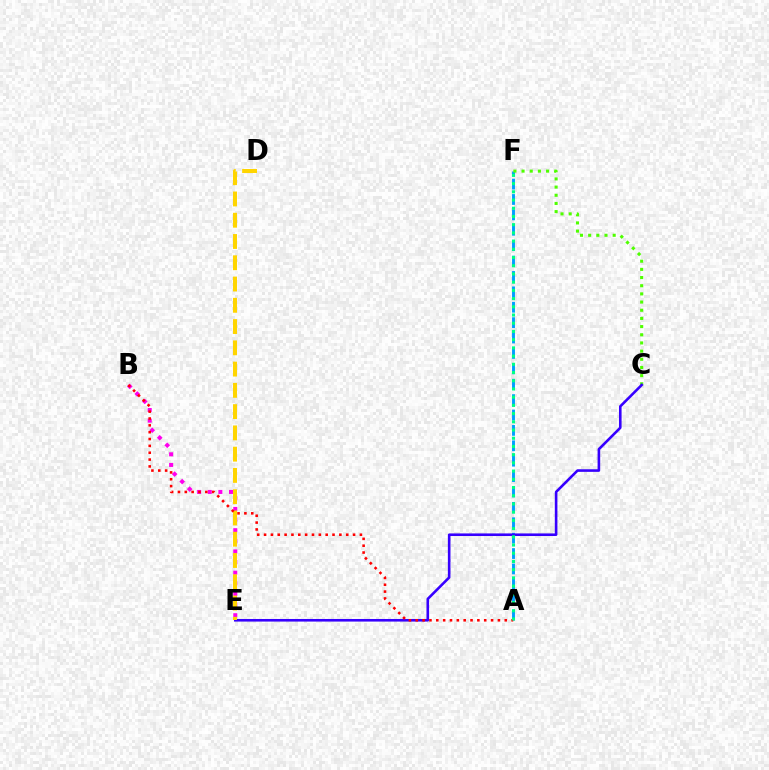{('A', 'F'): [{'color': '#009eff', 'line_style': 'dashed', 'thickness': 2.09}, {'color': '#00ff86', 'line_style': 'dotted', 'thickness': 2.23}], ('B', 'E'): [{'color': '#ff00ed', 'line_style': 'dotted', 'thickness': 2.89}], ('C', 'F'): [{'color': '#4fff00', 'line_style': 'dotted', 'thickness': 2.22}], ('C', 'E'): [{'color': '#3700ff', 'line_style': 'solid', 'thickness': 1.87}], ('D', 'E'): [{'color': '#ffd500', 'line_style': 'dashed', 'thickness': 2.89}], ('A', 'B'): [{'color': '#ff0000', 'line_style': 'dotted', 'thickness': 1.86}]}